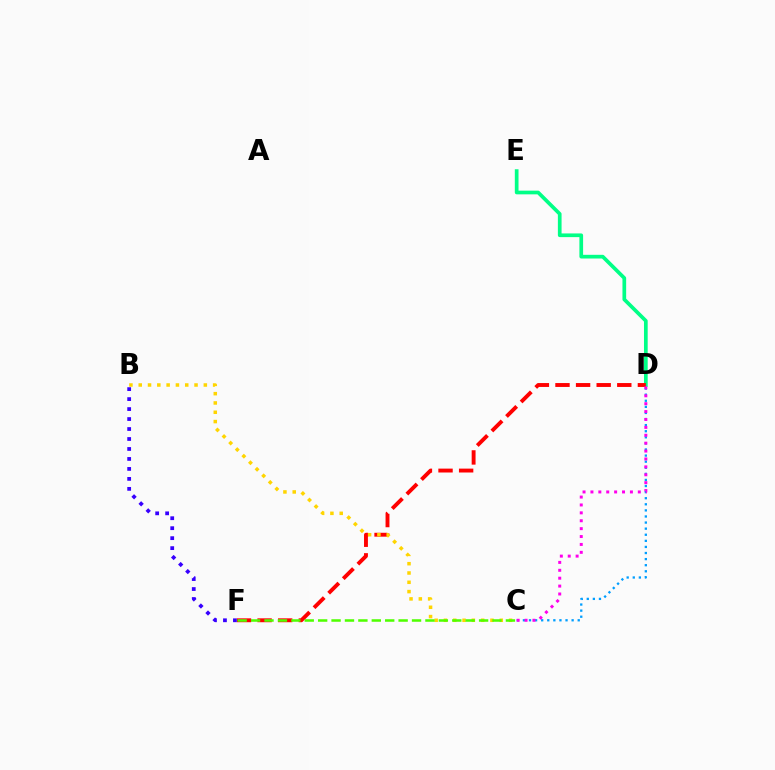{('C', 'D'): [{'color': '#009eff', 'line_style': 'dotted', 'thickness': 1.65}, {'color': '#ff00ed', 'line_style': 'dotted', 'thickness': 2.15}], ('D', 'E'): [{'color': '#00ff86', 'line_style': 'solid', 'thickness': 2.66}], ('D', 'F'): [{'color': '#ff0000', 'line_style': 'dashed', 'thickness': 2.8}], ('B', 'C'): [{'color': '#ffd500', 'line_style': 'dotted', 'thickness': 2.53}], ('C', 'F'): [{'color': '#4fff00', 'line_style': 'dashed', 'thickness': 1.82}], ('B', 'F'): [{'color': '#3700ff', 'line_style': 'dotted', 'thickness': 2.71}]}